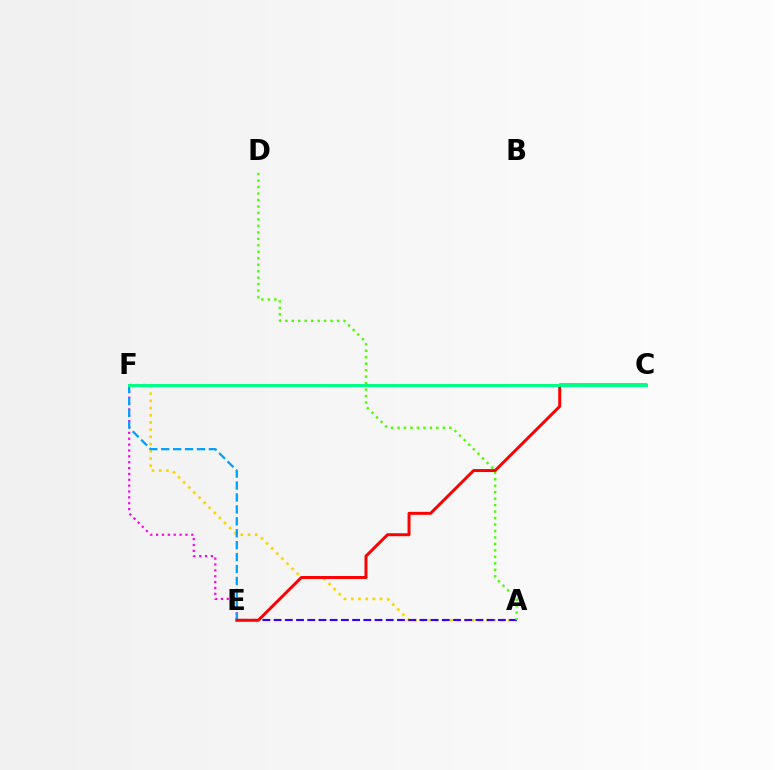{('A', 'F'): [{'color': '#ffd500', 'line_style': 'dotted', 'thickness': 1.96}], ('A', 'E'): [{'color': '#3700ff', 'line_style': 'dashed', 'thickness': 1.52}], ('A', 'D'): [{'color': '#4fff00', 'line_style': 'dotted', 'thickness': 1.76}], ('E', 'F'): [{'color': '#ff00ed', 'line_style': 'dotted', 'thickness': 1.59}, {'color': '#009eff', 'line_style': 'dashed', 'thickness': 1.62}], ('C', 'E'): [{'color': '#ff0000', 'line_style': 'solid', 'thickness': 2.14}], ('C', 'F'): [{'color': '#00ff86', 'line_style': 'solid', 'thickness': 2.15}]}